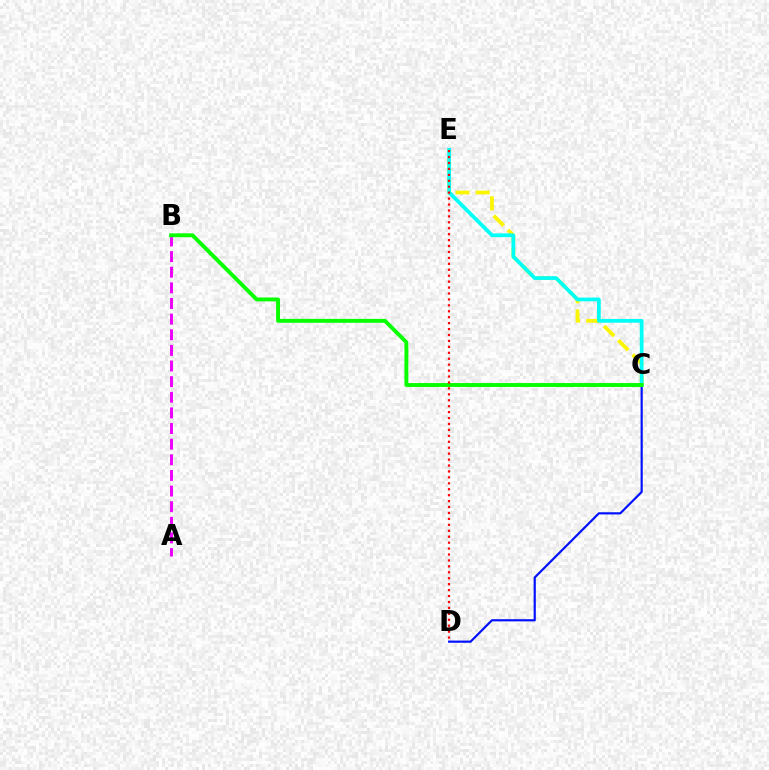{('A', 'B'): [{'color': '#ee00ff', 'line_style': 'dashed', 'thickness': 2.12}], ('C', 'E'): [{'color': '#fcf500', 'line_style': 'dashed', 'thickness': 2.73}, {'color': '#00fff6', 'line_style': 'solid', 'thickness': 2.69}], ('C', 'D'): [{'color': '#0010ff', 'line_style': 'solid', 'thickness': 1.57}], ('B', 'C'): [{'color': '#08ff00', 'line_style': 'solid', 'thickness': 2.81}], ('D', 'E'): [{'color': '#ff0000', 'line_style': 'dotted', 'thickness': 1.61}]}